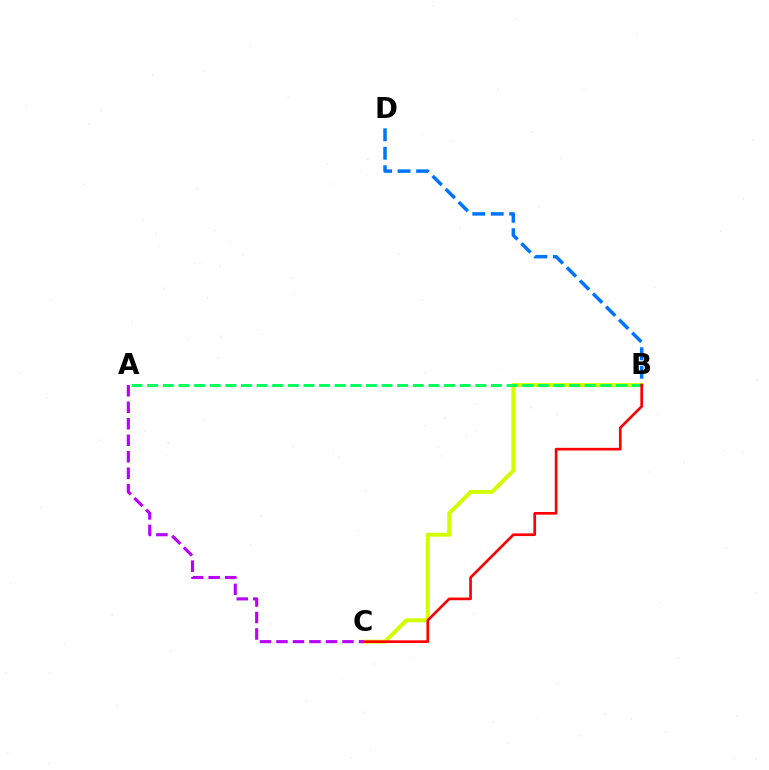{('B', 'D'): [{'color': '#0074ff', 'line_style': 'dashed', 'thickness': 2.51}], ('B', 'C'): [{'color': '#d1ff00', 'line_style': 'solid', 'thickness': 2.84}, {'color': '#ff0000', 'line_style': 'solid', 'thickness': 1.92}], ('A', 'B'): [{'color': '#00ff5c', 'line_style': 'dashed', 'thickness': 2.12}], ('A', 'C'): [{'color': '#b900ff', 'line_style': 'dashed', 'thickness': 2.24}]}